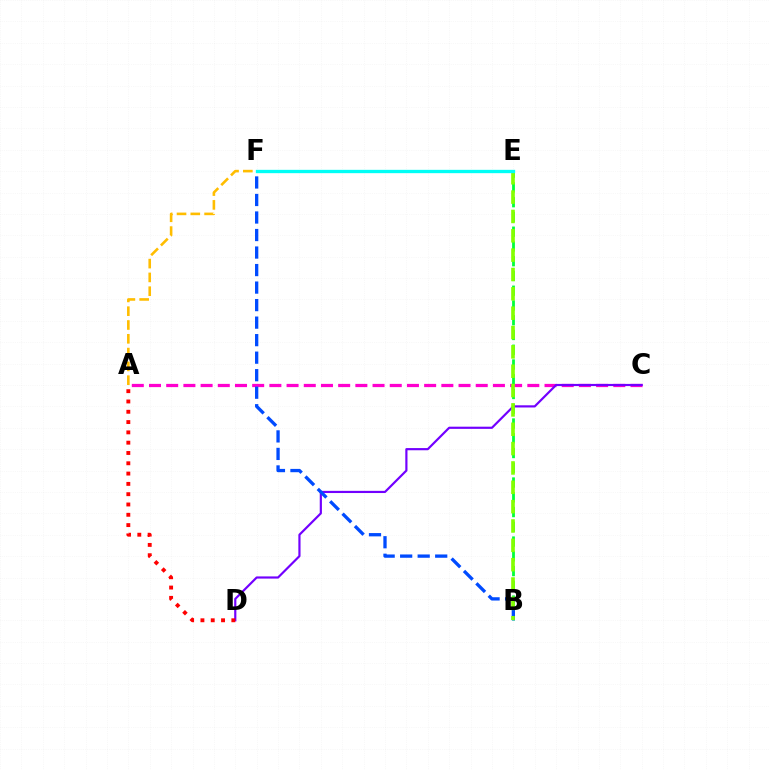{('A', 'C'): [{'color': '#ff00cf', 'line_style': 'dashed', 'thickness': 2.34}], ('B', 'E'): [{'color': '#00ff39', 'line_style': 'dashed', 'thickness': 2.0}, {'color': '#84ff00', 'line_style': 'dashed', 'thickness': 2.63}], ('C', 'D'): [{'color': '#7200ff', 'line_style': 'solid', 'thickness': 1.57}], ('A', 'D'): [{'color': '#ff0000', 'line_style': 'dotted', 'thickness': 2.8}], ('A', 'F'): [{'color': '#ffbd00', 'line_style': 'dashed', 'thickness': 1.87}], ('B', 'F'): [{'color': '#004bff', 'line_style': 'dashed', 'thickness': 2.38}], ('E', 'F'): [{'color': '#00fff6', 'line_style': 'solid', 'thickness': 2.4}]}